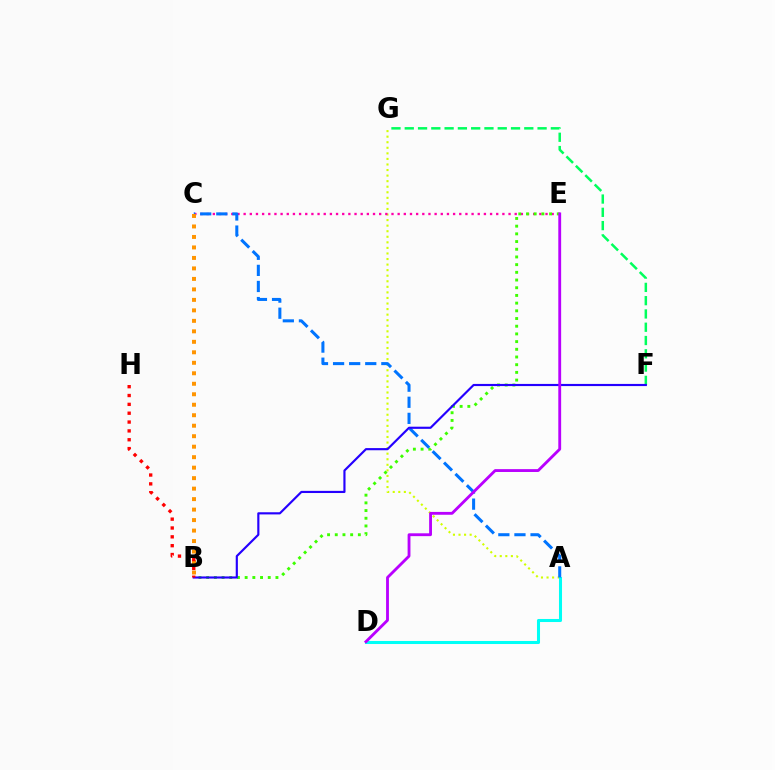{('A', 'G'): [{'color': '#d1ff00', 'line_style': 'dotted', 'thickness': 1.51}], ('C', 'E'): [{'color': '#ff00ac', 'line_style': 'dotted', 'thickness': 1.67}], ('B', 'E'): [{'color': '#3dff00', 'line_style': 'dotted', 'thickness': 2.09}], ('A', 'D'): [{'color': '#00fff6', 'line_style': 'solid', 'thickness': 2.19}], ('A', 'C'): [{'color': '#0074ff', 'line_style': 'dashed', 'thickness': 2.19}], ('F', 'G'): [{'color': '#00ff5c', 'line_style': 'dashed', 'thickness': 1.8}], ('B', 'F'): [{'color': '#2500ff', 'line_style': 'solid', 'thickness': 1.55}], ('B', 'C'): [{'color': '#ff9400', 'line_style': 'dotted', 'thickness': 2.85}], ('D', 'E'): [{'color': '#b900ff', 'line_style': 'solid', 'thickness': 2.05}], ('B', 'H'): [{'color': '#ff0000', 'line_style': 'dotted', 'thickness': 2.4}]}